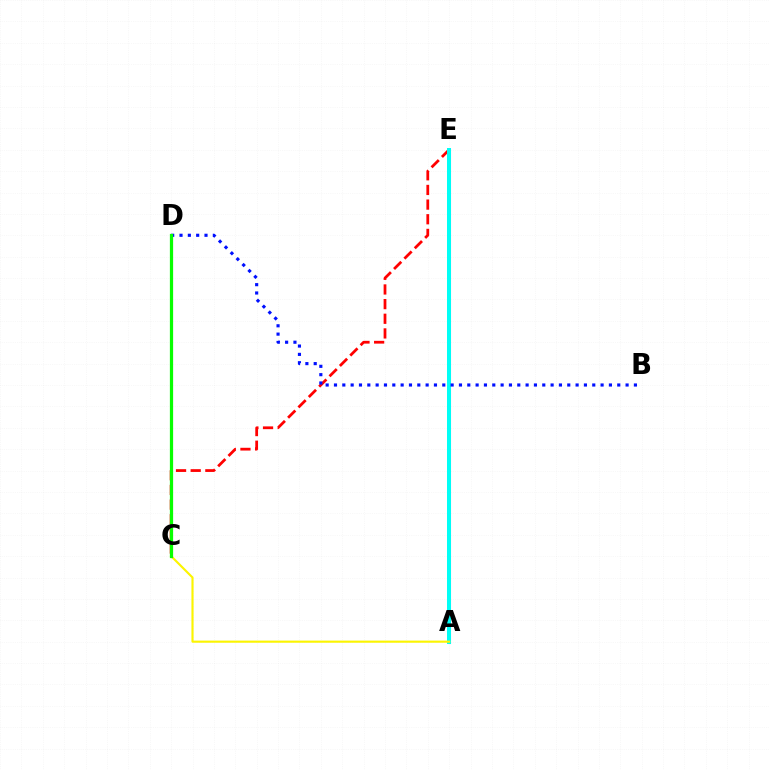{('A', 'E'): [{'color': '#ee00ff', 'line_style': 'solid', 'thickness': 2.2}, {'color': '#00fff6', 'line_style': 'solid', 'thickness': 2.87}], ('C', 'E'): [{'color': '#ff0000', 'line_style': 'dashed', 'thickness': 1.99}], ('A', 'C'): [{'color': '#fcf500', 'line_style': 'solid', 'thickness': 1.54}], ('B', 'D'): [{'color': '#0010ff', 'line_style': 'dotted', 'thickness': 2.26}], ('C', 'D'): [{'color': '#08ff00', 'line_style': 'solid', 'thickness': 2.33}]}